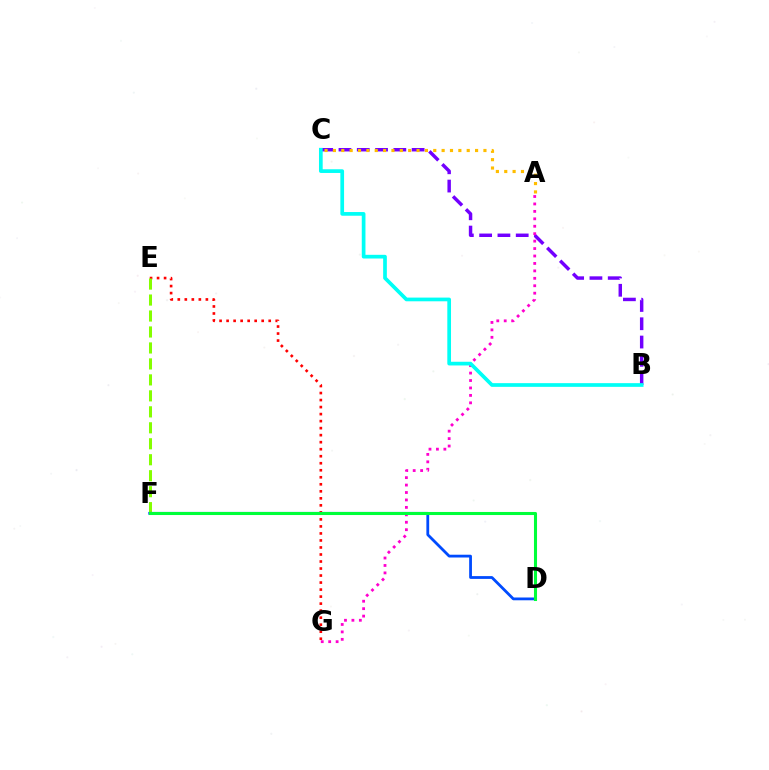{('E', 'G'): [{'color': '#ff0000', 'line_style': 'dotted', 'thickness': 1.91}], ('B', 'C'): [{'color': '#7200ff', 'line_style': 'dashed', 'thickness': 2.48}, {'color': '#00fff6', 'line_style': 'solid', 'thickness': 2.66}], ('E', 'F'): [{'color': '#84ff00', 'line_style': 'dashed', 'thickness': 2.17}], ('D', 'F'): [{'color': '#004bff', 'line_style': 'solid', 'thickness': 2.01}, {'color': '#00ff39', 'line_style': 'solid', 'thickness': 2.21}], ('A', 'C'): [{'color': '#ffbd00', 'line_style': 'dotted', 'thickness': 2.27}], ('A', 'G'): [{'color': '#ff00cf', 'line_style': 'dotted', 'thickness': 2.02}]}